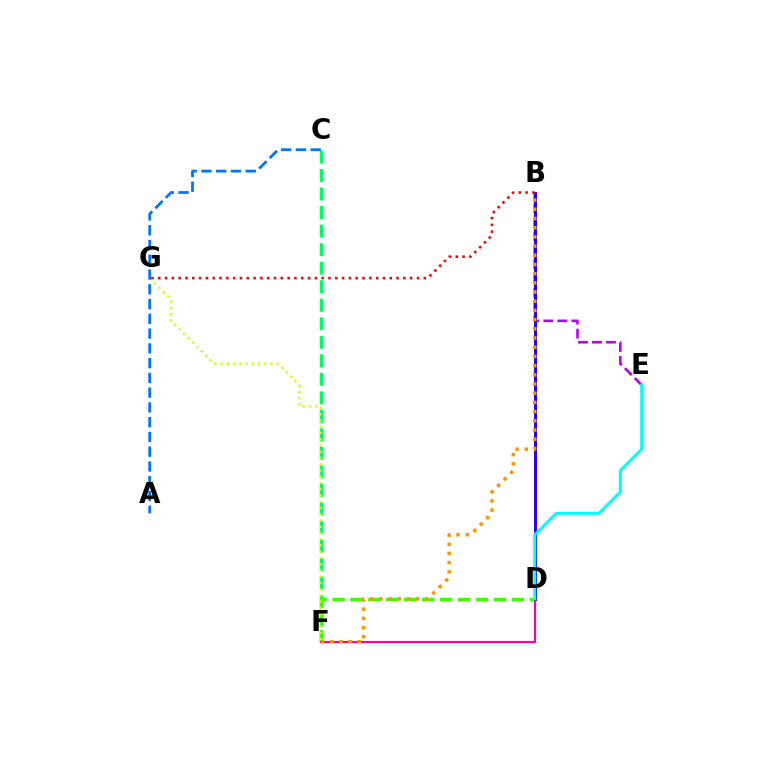{('C', 'F'): [{'color': '#00ff5c', 'line_style': 'dashed', 'thickness': 2.52}], ('D', 'F'): [{'color': '#3dff00', 'line_style': 'dashed', 'thickness': 2.44}, {'color': '#ff00ac', 'line_style': 'solid', 'thickness': 1.56}], ('B', 'E'): [{'color': '#b900ff', 'line_style': 'dashed', 'thickness': 1.9}], ('F', 'G'): [{'color': '#d1ff00', 'line_style': 'dotted', 'thickness': 1.7}], ('A', 'C'): [{'color': '#0074ff', 'line_style': 'dashed', 'thickness': 2.01}], ('B', 'D'): [{'color': '#2500ff', 'line_style': 'solid', 'thickness': 2.12}], ('D', 'E'): [{'color': '#00fff6', 'line_style': 'solid', 'thickness': 2.1}], ('B', 'F'): [{'color': '#ff9400', 'line_style': 'dotted', 'thickness': 2.5}], ('B', 'G'): [{'color': '#ff0000', 'line_style': 'dotted', 'thickness': 1.85}]}